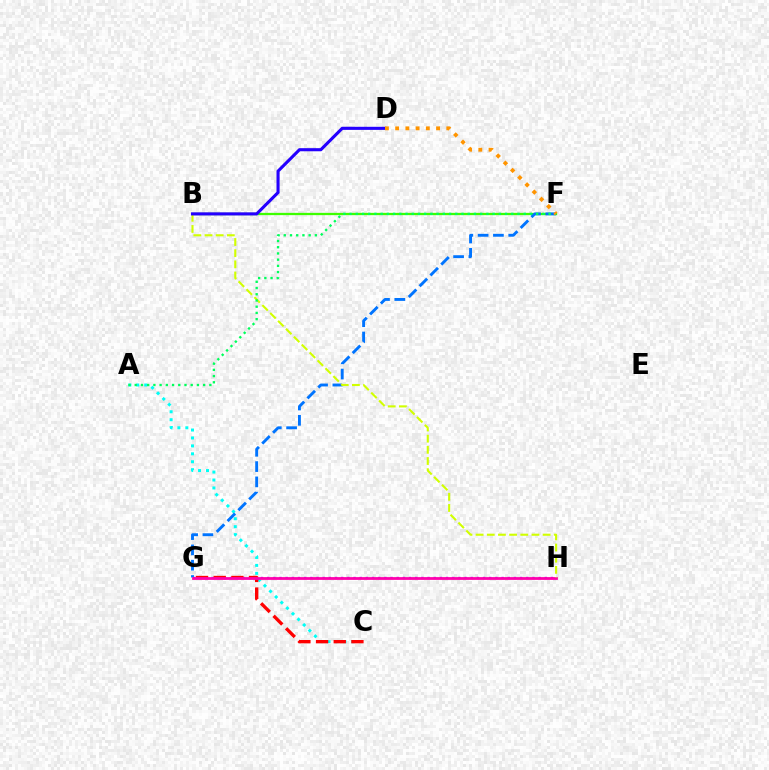{('A', 'C'): [{'color': '#00fff6', 'line_style': 'dotted', 'thickness': 2.15}], ('B', 'F'): [{'color': '#3dff00', 'line_style': 'solid', 'thickness': 1.64}], ('G', 'H'): [{'color': '#b900ff', 'line_style': 'dotted', 'thickness': 1.68}, {'color': '#ff00ac', 'line_style': 'solid', 'thickness': 1.99}], ('F', 'G'): [{'color': '#0074ff', 'line_style': 'dashed', 'thickness': 2.08}], ('C', 'G'): [{'color': '#ff0000', 'line_style': 'dashed', 'thickness': 2.4}], ('B', 'H'): [{'color': '#d1ff00', 'line_style': 'dashed', 'thickness': 1.52}], ('B', 'D'): [{'color': '#2500ff', 'line_style': 'solid', 'thickness': 2.23}], ('A', 'F'): [{'color': '#00ff5c', 'line_style': 'dotted', 'thickness': 1.69}], ('D', 'F'): [{'color': '#ff9400', 'line_style': 'dotted', 'thickness': 2.78}]}